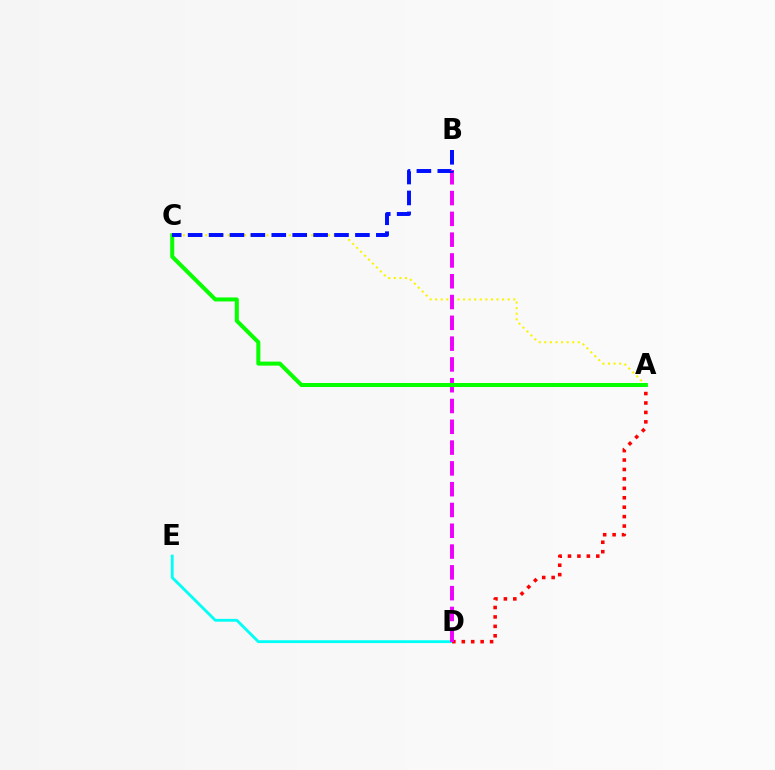{('D', 'E'): [{'color': '#00fff6', 'line_style': 'solid', 'thickness': 2.04}], ('A', 'C'): [{'color': '#fcf500', 'line_style': 'dotted', 'thickness': 1.51}, {'color': '#08ff00', 'line_style': 'solid', 'thickness': 2.9}], ('A', 'D'): [{'color': '#ff0000', 'line_style': 'dotted', 'thickness': 2.56}], ('B', 'D'): [{'color': '#ee00ff', 'line_style': 'dashed', 'thickness': 2.82}], ('B', 'C'): [{'color': '#0010ff', 'line_style': 'dashed', 'thickness': 2.84}]}